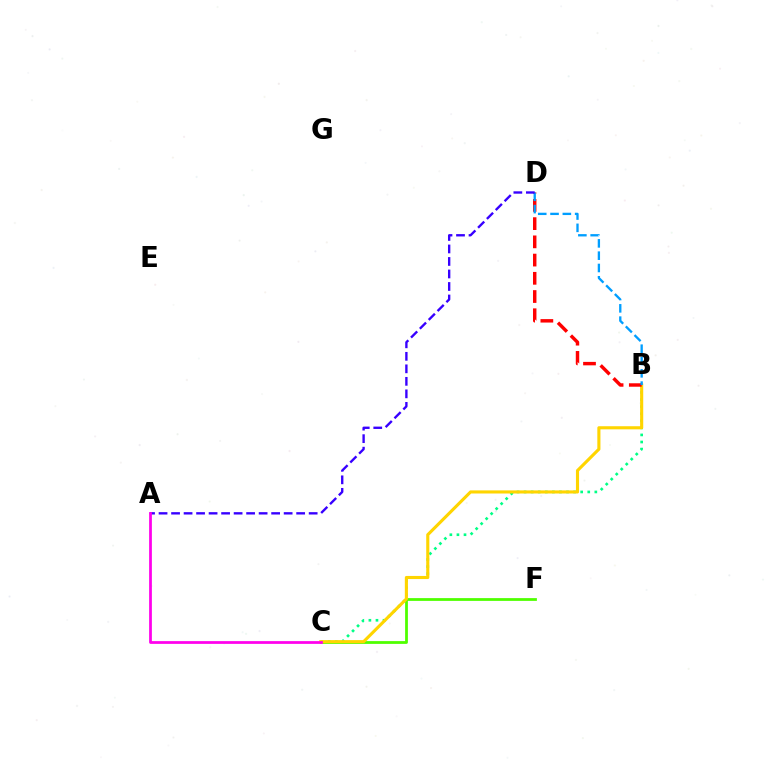{('B', 'C'): [{'color': '#00ff86', 'line_style': 'dotted', 'thickness': 1.92}, {'color': '#ffd500', 'line_style': 'solid', 'thickness': 2.24}], ('C', 'F'): [{'color': '#4fff00', 'line_style': 'solid', 'thickness': 2.0}], ('B', 'D'): [{'color': '#ff0000', 'line_style': 'dashed', 'thickness': 2.48}, {'color': '#009eff', 'line_style': 'dashed', 'thickness': 1.67}], ('A', 'D'): [{'color': '#3700ff', 'line_style': 'dashed', 'thickness': 1.7}], ('A', 'C'): [{'color': '#ff00ed', 'line_style': 'solid', 'thickness': 1.98}]}